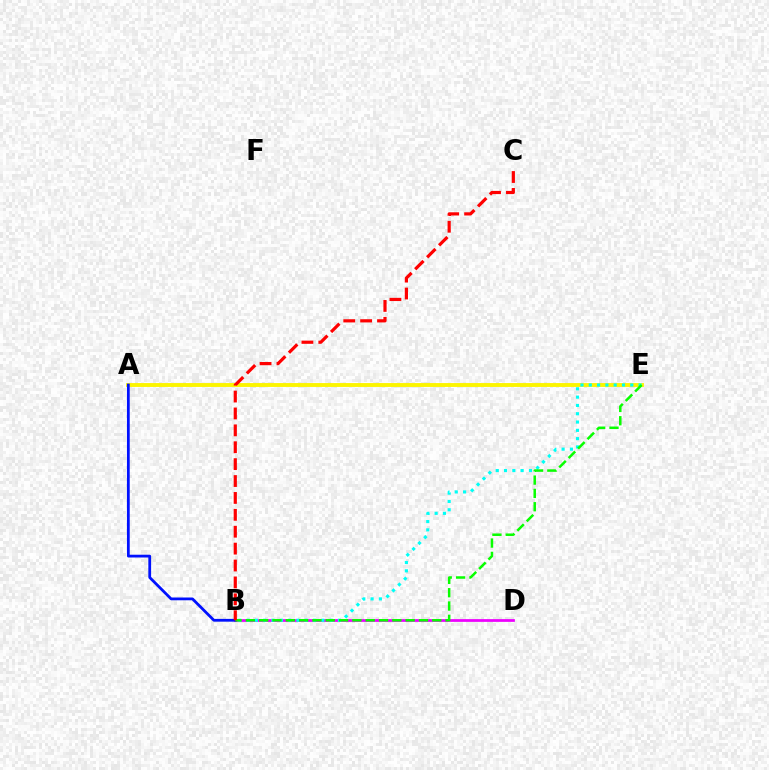{('A', 'E'): [{'color': '#fcf500', 'line_style': 'solid', 'thickness': 2.79}], ('B', 'D'): [{'color': '#ee00ff', 'line_style': 'solid', 'thickness': 1.97}], ('B', 'E'): [{'color': '#00fff6', 'line_style': 'dotted', 'thickness': 2.26}, {'color': '#08ff00', 'line_style': 'dashed', 'thickness': 1.81}], ('A', 'B'): [{'color': '#0010ff', 'line_style': 'solid', 'thickness': 2.0}], ('B', 'C'): [{'color': '#ff0000', 'line_style': 'dashed', 'thickness': 2.3}]}